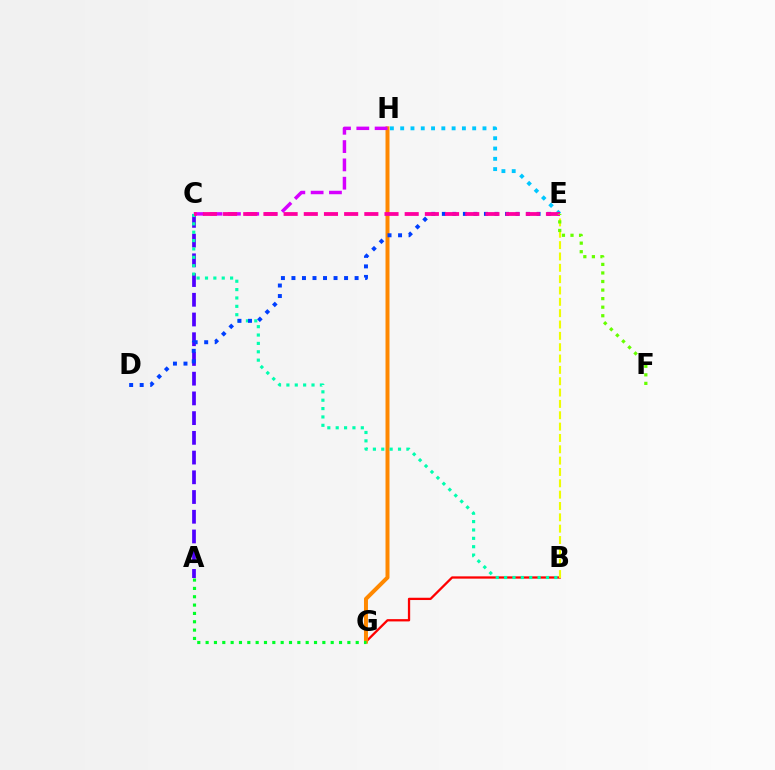{('B', 'G'): [{'color': '#ff0000', 'line_style': 'solid', 'thickness': 1.65}], ('A', 'C'): [{'color': '#4f00ff', 'line_style': 'dashed', 'thickness': 2.68}], ('G', 'H'): [{'color': '#ff8800', 'line_style': 'solid', 'thickness': 2.86}], ('C', 'H'): [{'color': '#d600ff', 'line_style': 'dashed', 'thickness': 2.49}], ('A', 'G'): [{'color': '#00ff27', 'line_style': 'dotted', 'thickness': 2.27}], ('B', 'E'): [{'color': '#eeff00', 'line_style': 'dashed', 'thickness': 1.54}], ('E', 'H'): [{'color': '#00c7ff', 'line_style': 'dotted', 'thickness': 2.79}], ('B', 'C'): [{'color': '#00ffaf', 'line_style': 'dotted', 'thickness': 2.27}], ('D', 'E'): [{'color': '#003fff', 'line_style': 'dotted', 'thickness': 2.86}], ('C', 'E'): [{'color': '#ff00a0', 'line_style': 'dashed', 'thickness': 2.74}], ('E', 'F'): [{'color': '#66ff00', 'line_style': 'dotted', 'thickness': 2.32}]}